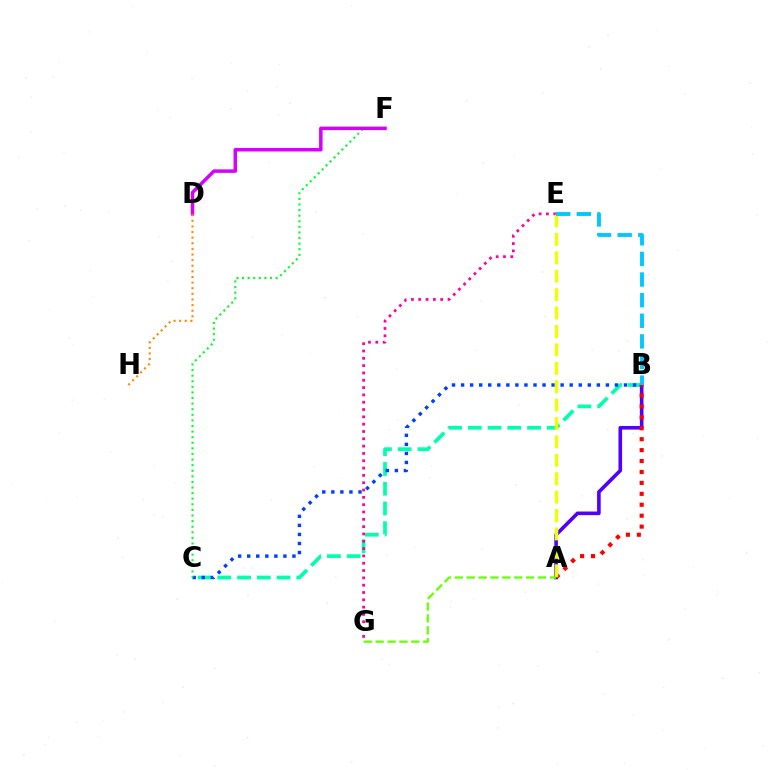{('B', 'C'): [{'color': '#00ffaf', 'line_style': 'dashed', 'thickness': 2.68}, {'color': '#003fff', 'line_style': 'dotted', 'thickness': 2.46}], ('A', 'B'): [{'color': '#4f00ff', 'line_style': 'solid', 'thickness': 2.6}, {'color': '#ff0000', 'line_style': 'dotted', 'thickness': 2.97}], ('E', 'G'): [{'color': '#ff00a0', 'line_style': 'dotted', 'thickness': 1.99}], ('C', 'F'): [{'color': '#00ff27', 'line_style': 'dotted', 'thickness': 1.52}], ('D', 'F'): [{'color': '#d600ff', 'line_style': 'solid', 'thickness': 2.51}], ('A', 'E'): [{'color': '#eeff00', 'line_style': 'dashed', 'thickness': 2.5}], ('A', 'G'): [{'color': '#66ff00', 'line_style': 'dashed', 'thickness': 1.62}], ('D', 'H'): [{'color': '#ff8800', 'line_style': 'dotted', 'thickness': 1.53}], ('B', 'E'): [{'color': '#00c7ff', 'line_style': 'dashed', 'thickness': 2.8}]}